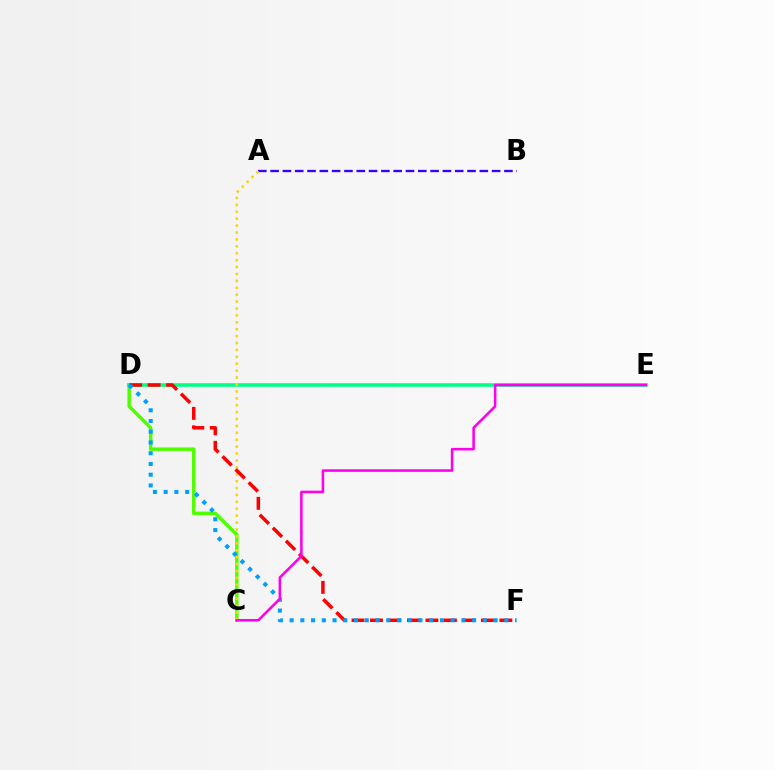{('A', 'B'): [{'color': '#3700ff', 'line_style': 'dashed', 'thickness': 1.67}], ('C', 'D'): [{'color': '#4fff00', 'line_style': 'solid', 'thickness': 2.5}], ('D', 'E'): [{'color': '#00ff86', 'line_style': 'solid', 'thickness': 2.59}], ('A', 'C'): [{'color': '#ffd500', 'line_style': 'dotted', 'thickness': 1.88}], ('D', 'F'): [{'color': '#ff0000', 'line_style': 'dashed', 'thickness': 2.51}, {'color': '#009eff', 'line_style': 'dotted', 'thickness': 2.92}], ('C', 'E'): [{'color': '#ff00ed', 'line_style': 'solid', 'thickness': 1.85}]}